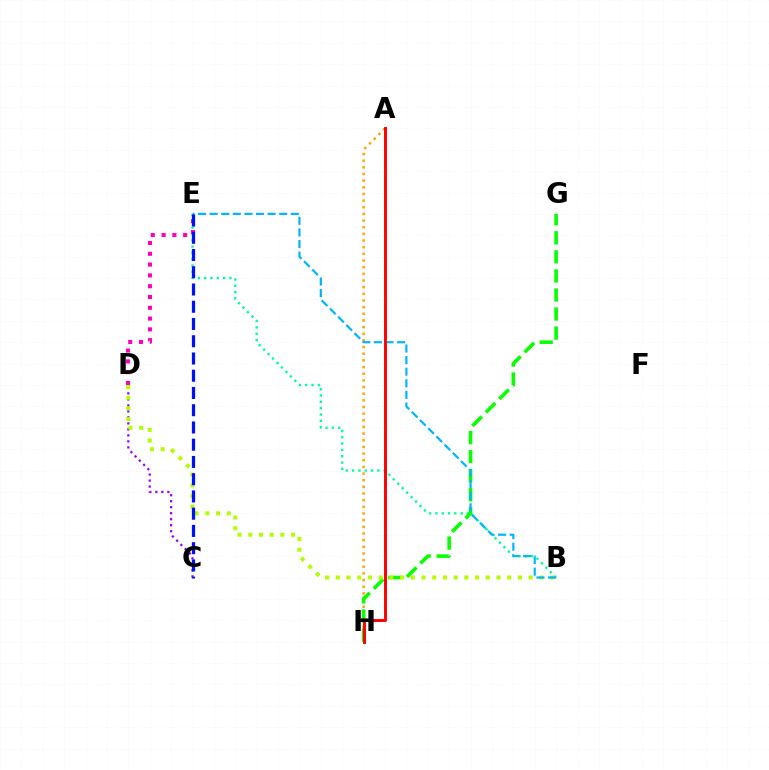{('A', 'H'): [{'color': '#ffa500', 'line_style': 'dotted', 'thickness': 1.81}, {'color': '#ff0000', 'line_style': 'solid', 'thickness': 2.11}], ('B', 'E'): [{'color': '#00ff9d', 'line_style': 'dotted', 'thickness': 1.71}, {'color': '#00b5ff', 'line_style': 'dashed', 'thickness': 1.57}], ('G', 'H'): [{'color': '#08ff00', 'line_style': 'dashed', 'thickness': 2.59}], ('D', 'E'): [{'color': '#ff00bd', 'line_style': 'dotted', 'thickness': 2.93}], ('C', 'D'): [{'color': '#9b00ff', 'line_style': 'dotted', 'thickness': 1.63}], ('B', 'D'): [{'color': '#b3ff00', 'line_style': 'dotted', 'thickness': 2.91}], ('C', 'E'): [{'color': '#0010ff', 'line_style': 'dashed', 'thickness': 2.34}]}